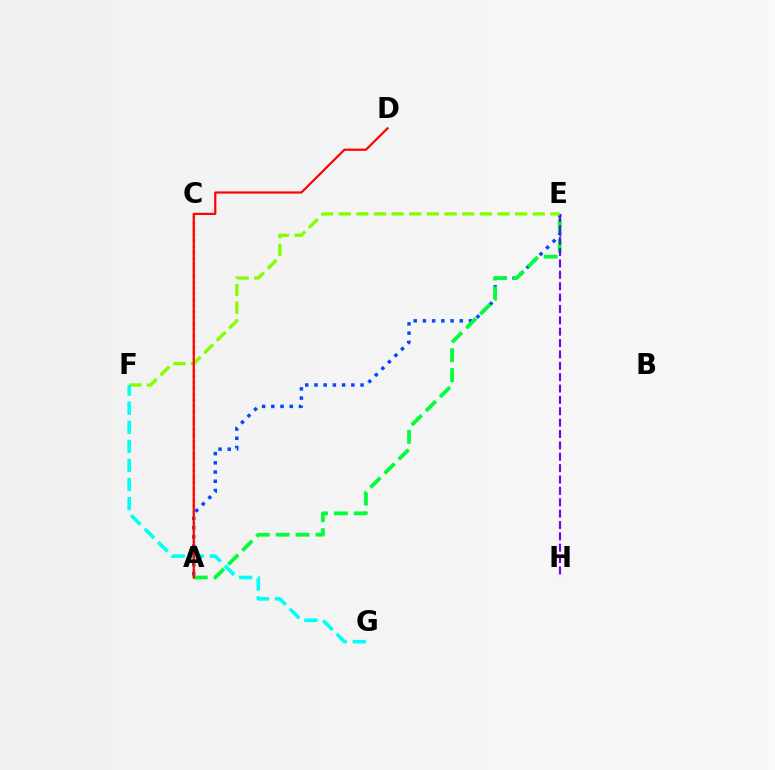{('A', 'E'): [{'color': '#004bff', 'line_style': 'dotted', 'thickness': 2.5}, {'color': '#00ff39', 'line_style': 'dashed', 'thickness': 2.71}], ('A', 'C'): [{'color': '#ff00cf', 'line_style': 'dotted', 'thickness': 1.6}, {'color': '#ffbd00', 'line_style': 'dashed', 'thickness': 1.62}], ('E', 'H'): [{'color': '#7200ff', 'line_style': 'dashed', 'thickness': 1.54}], ('E', 'F'): [{'color': '#84ff00', 'line_style': 'dashed', 'thickness': 2.4}], ('F', 'G'): [{'color': '#00fff6', 'line_style': 'dashed', 'thickness': 2.59}], ('A', 'D'): [{'color': '#ff0000', 'line_style': 'solid', 'thickness': 1.57}]}